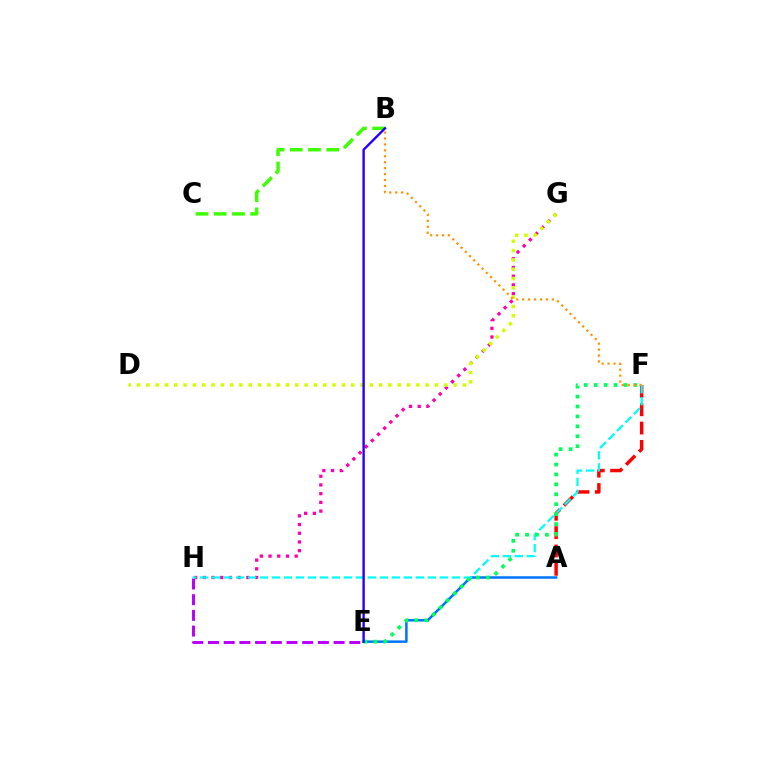{('A', 'F'): [{'color': '#ff0000', 'line_style': 'dashed', 'thickness': 2.49}], ('G', 'H'): [{'color': '#ff00ac', 'line_style': 'dotted', 'thickness': 2.37}], ('D', 'G'): [{'color': '#d1ff00', 'line_style': 'dotted', 'thickness': 2.53}], ('B', 'C'): [{'color': '#3dff00', 'line_style': 'dashed', 'thickness': 2.48}], ('A', 'E'): [{'color': '#0074ff', 'line_style': 'solid', 'thickness': 1.8}], ('E', 'H'): [{'color': '#b900ff', 'line_style': 'dashed', 'thickness': 2.13}], ('F', 'H'): [{'color': '#00fff6', 'line_style': 'dashed', 'thickness': 1.63}], ('E', 'F'): [{'color': '#00ff5c', 'line_style': 'dotted', 'thickness': 2.7}], ('B', 'F'): [{'color': '#ff9400', 'line_style': 'dotted', 'thickness': 1.61}], ('B', 'E'): [{'color': '#2500ff', 'line_style': 'solid', 'thickness': 1.72}]}